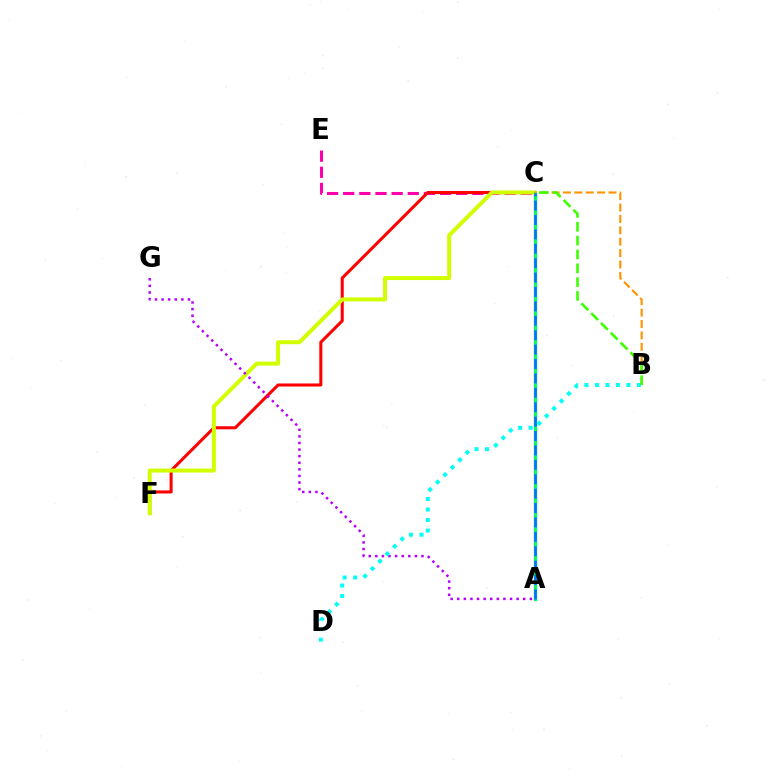{('A', 'C'): [{'color': '#2500ff', 'line_style': 'solid', 'thickness': 2.24}, {'color': '#00ff5c', 'line_style': 'solid', 'thickness': 2.23}, {'color': '#0074ff', 'line_style': 'dashed', 'thickness': 1.96}], ('C', 'E'): [{'color': '#ff00ac', 'line_style': 'dashed', 'thickness': 2.19}], ('C', 'F'): [{'color': '#ff0000', 'line_style': 'solid', 'thickness': 2.2}, {'color': '#d1ff00', 'line_style': 'solid', 'thickness': 2.87}], ('A', 'G'): [{'color': '#b900ff', 'line_style': 'dotted', 'thickness': 1.79}], ('B', 'C'): [{'color': '#ff9400', 'line_style': 'dashed', 'thickness': 1.55}, {'color': '#3dff00', 'line_style': 'dashed', 'thickness': 1.88}], ('B', 'D'): [{'color': '#00fff6', 'line_style': 'dotted', 'thickness': 2.85}]}